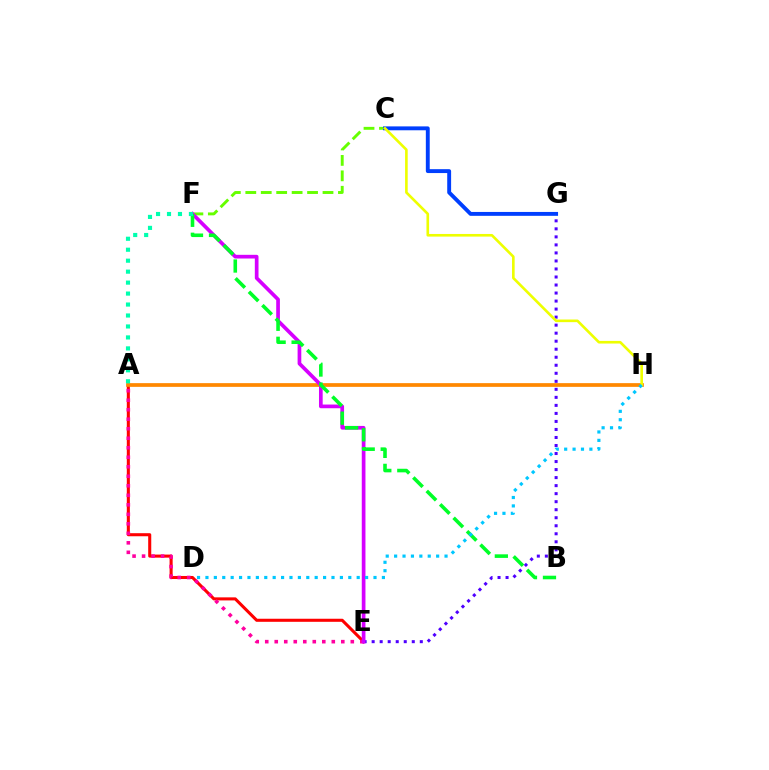{('A', 'E'): [{'color': '#ff0000', 'line_style': 'solid', 'thickness': 2.2}, {'color': '#ff00a0', 'line_style': 'dotted', 'thickness': 2.58}], ('A', 'H'): [{'color': '#ff8800', 'line_style': 'solid', 'thickness': 2.68}], ('E', 'G'): [{'color': '#4f00ff', 'line_style': 'dotted', 'thickness': 2.18}], ('C', 'F'): [{'color': '#66ff00', 'line_style': 'dashed', 'thickness': 2.1}], ('E', 'F'): [{'color': '#d600ff', 'line_style': 'solid', 'thickness': 2.66}], ('C', 'G'): [{'color': '#003fff', 'line_style': 'solid', 'thickness': 2.8}], ('B', 'F'): [{'color': '#00ff27', 'line_style': 'dashed', 'thickness': 2.58}], ('C', 'H'): [{'color': '#eeff00', 'line_style': 'solid', 'thickness': 1.89}], ('D', 'H'): [{'color': '#00c7ff', 'line_style': 'dotted', 'thickness': 2.28}], ('A', 'F'): [{'color': '#00ffaf', 'line_style': 'dotted', 'thickness': 2.98}]}